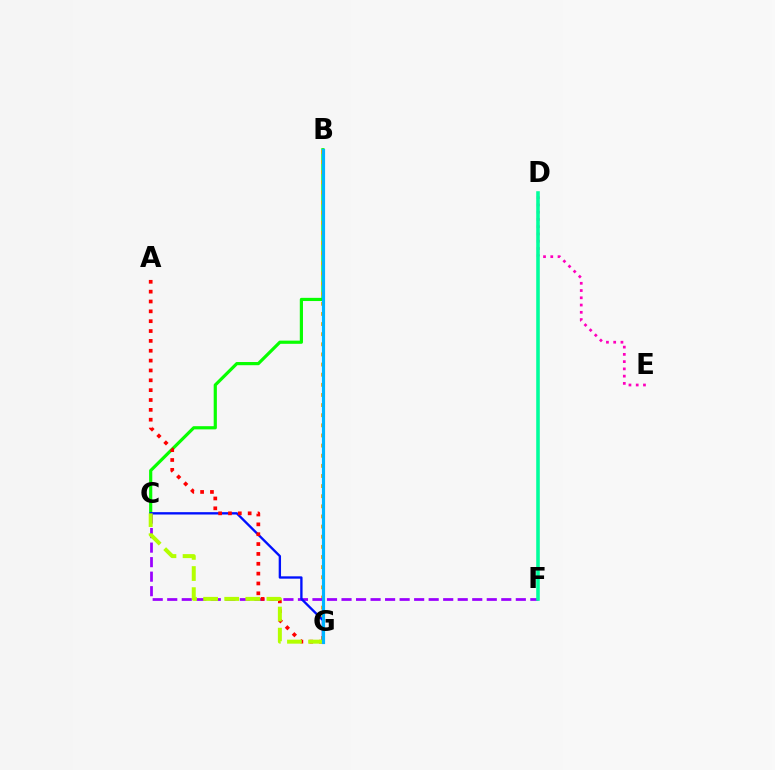{('B', 'C'): [{'color': '#08ff00', 'line_style': 'solid', 'thickness': 2.29}], ('B', 'G'): [{'color': '#ffa500', 'line_style': 'dotted', 'thickness': 2.75}, {'color': '#00b5ff', 'line_style': 'solid', 'thickness': 2.27}], ('C', 'F'): [{'color': '#9b00ff', 'line_style': 'dashed', 'thickness': 1.97}], ('C', 'G'): [{'color': '#0010ff', 'line_style': 'solid', 'thickness': 1.69}, {'color': '#b3ff00', 'line_style': 'dashed', 'thickness': 2.87}], ('D', 'E'): [{'color': '#ff00bd', 'line_style': 'dotted', 'thickness': 1.97}], ('A', 'G'): [{'color': '#ff0000', 'line_style': 'dotted', 'thickness': 2.68}], ('D', 'F'): [{'color': '#00ff9d', 'line_style': 'solid', 'thickness': 2.56}]}